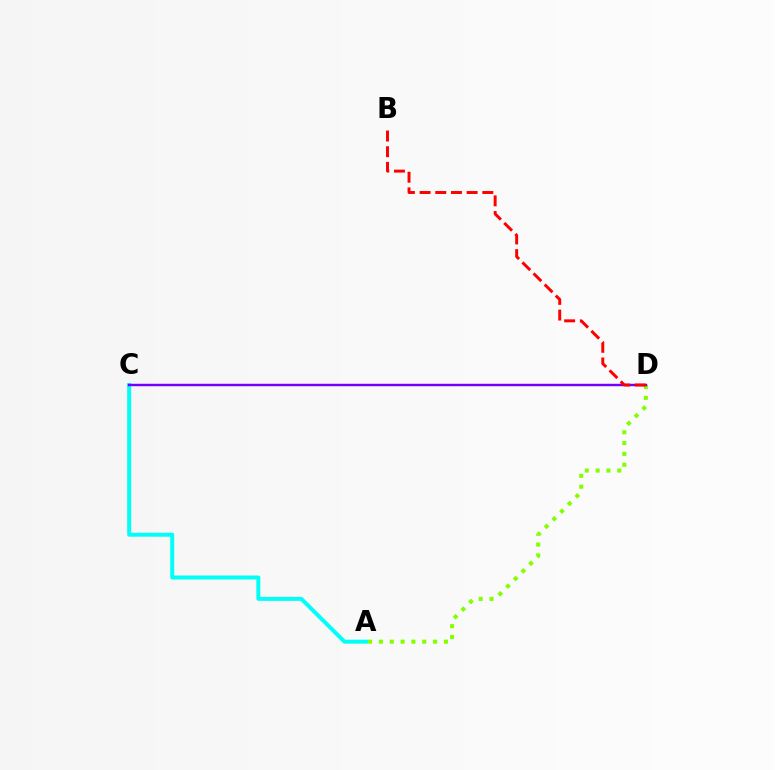{('A', 'C'): [{'color': '#00fff6', 'line_style': 'solid', 'thickness': 2.85}], ('A', 'D'): [{'color': '#84ff00', 'line_style': 'dotted', 'thickness': 2.94}], ('C', 'D'): [{'color': '#7200ff', 'line_style': 'solid', 'thickness': 1.74}], ('B', 'D'): [{'color': '#ff0000', 'line_style': 'dashed', 'thickness': 2.13}]}